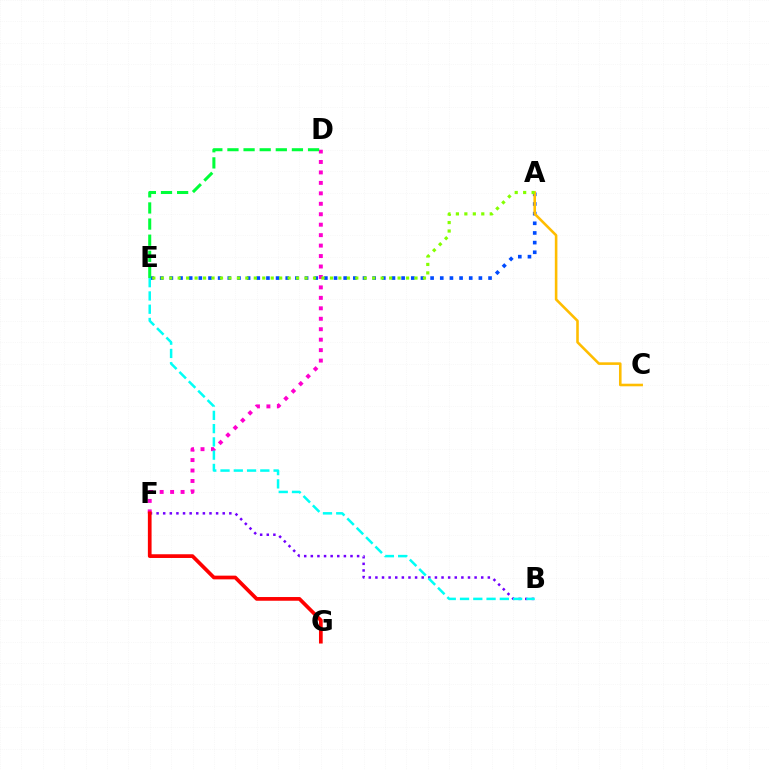{('B', 'F'): [{'color': '#7200ff', 'line_style': 'dotted', 'thickness': 1.8}], ('D', 'F'): [{'color': '#ff00cf', 'line_style': 'dotted', 'thickness': 2.84}], ('F', 'G'): [{'color': '#ff0000', 'line_style': 'solid', 'thickness': 2.67}], ('A', 'E'): [{'color': '#004bff', 'line_style': 'dotted', 'thickness': 2.62}, {'color': '#84ff00', 'line_style': 'dotted', 'thickness': 2.3}], ('B', 'E'): [{'color': '#00fff6', 'line_style': 'dashed', 'thickness': 1.8}], ('A', 'C'): [{'color': '#ffbd00', 'line_style': 'solid', 'thickness': 1.86}], ('D', 'E'): [{'color': '#00ff39', 'line_style': 'dashed', 'thickness': 2.19}]}